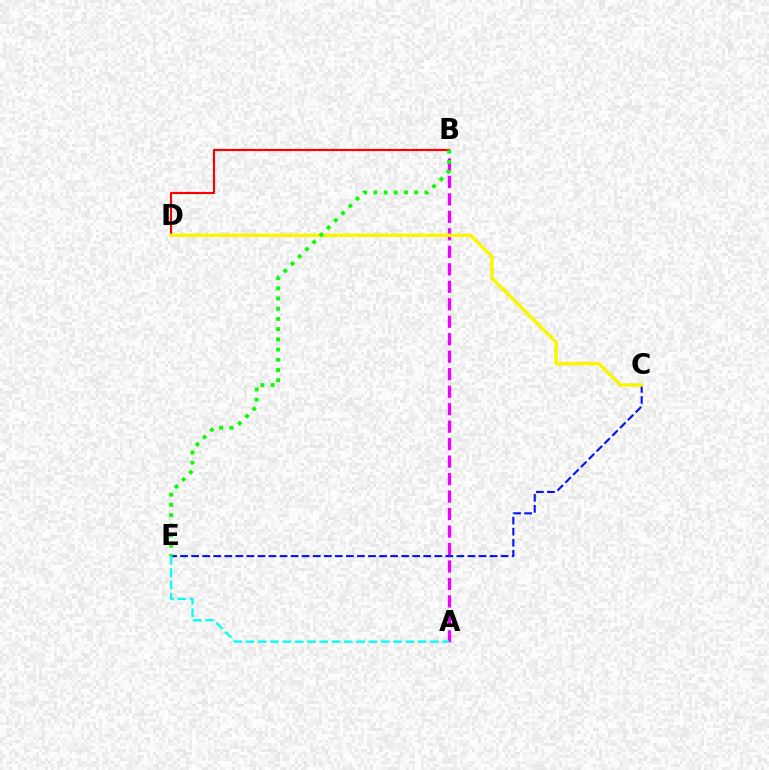{('C', 'E'): [{'color': '#0010ff', 'line_style': 'dashed', 'thickness': 1.5}], ('B', 'D'): [{'color': '#ff0000', 'line_style': 'solid', 'thickness': 1.55}], ('A', 'B'): [{'color': '#ee00ff', 'line_style': 'dashed', 'thickness': 2.37}], ('C', 'D'): [{'color': '#fcf500', 'line_style': 'solid', 'thickness': 2.45}], ('A', 'E'): [{'color': '#00fff6', 'line_style': 'dashed', 'thickness': 1.67}], ('B', 'E'): [{'color': '#08ff00', 'line_style': 'dotted', 'thickness': 2.77}]}